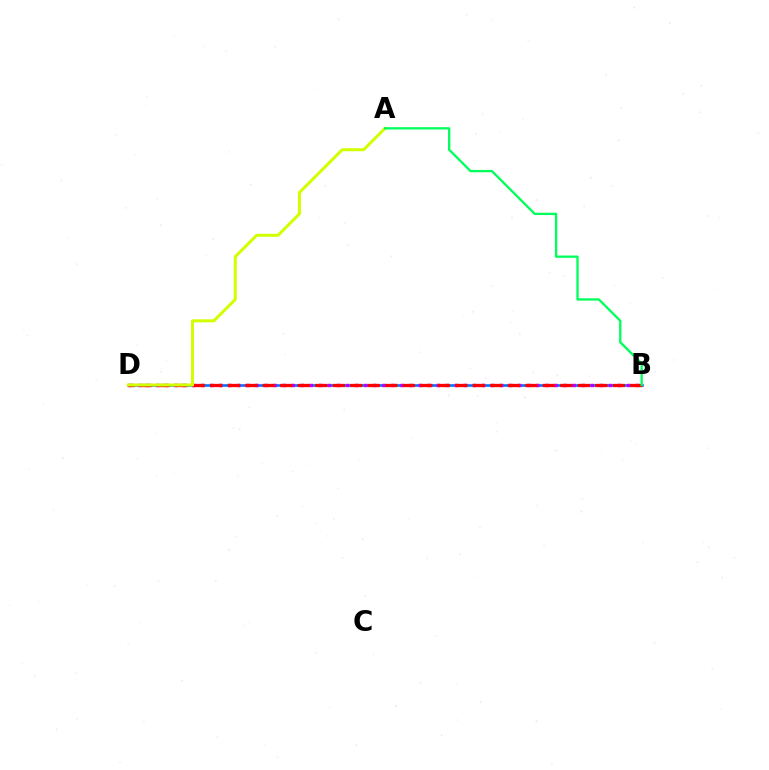{('B', 'D'): [{'color': '#0074ff', 'line_style': 'solid', 'thickness': 1.89}, {'color': '#b900ff', 'line_style': 'dotted', 'thickness': 2.46}, {'color': '#ff0000', 'line_style': 'dashed', 'thickness': 2.38}], ('A', 'D'): [{'color': '#d1ff00', 'line_style': 'solid', 'thickness': 2.17}], ('A', 'B'): [{'color': '#00ff5c', 'line_style': 'solid', 'thickness': 1.67}]}